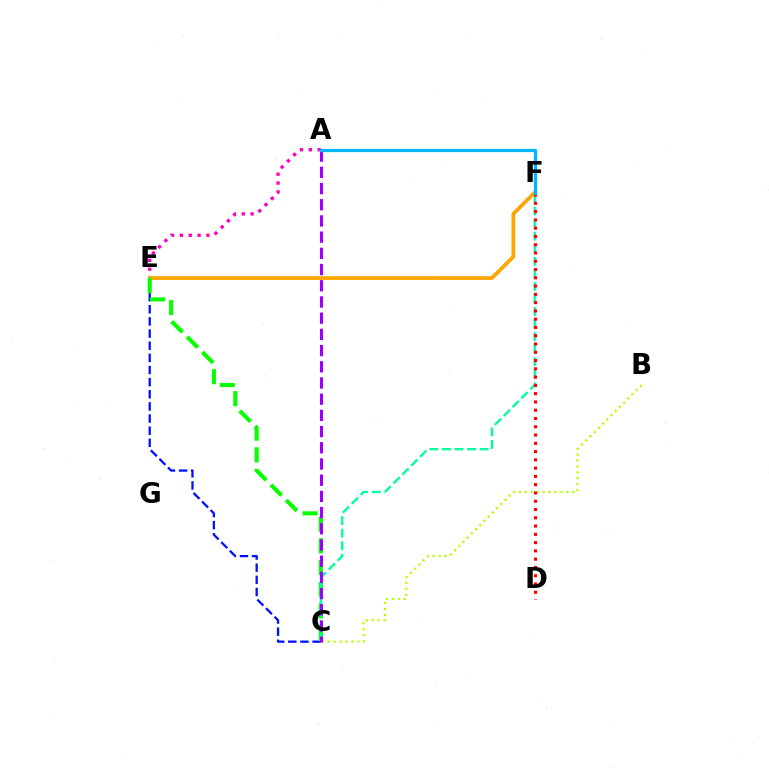{('A', 'E'): [{'color': '#ff00bd', 'line_style': 'dotted', 'thickness': 2.4}], ('C', 'E'): [{'color': '#0010ff', 'line_style': 'dashed', 'thickness': 1.65}, {'color': '#08ff00', 'line_style': 'dashed', 'thickness': 2.95}], ('E', 'F'): [{'color': '#ffa500', 'line_style': 'solid', 'thickness': 2.7}], ('B', 'C'): [{'color': '#b3ff00', 'line_style': 'dotted', 'thickness': 1.61}], ('C', 'F'): [{'color': '#00ff9d', 'line_style': 'dashed', 'thickness': 1.71}], ('D', 'F'): [{'color': '#ff0000', 'line_style': 'dotted', 'thickness': 2.25}], ('A', 'C'): [{'color': '#9b00ff', 'line_style': 'dashed', 'thickness': 2.2}], ('A', 'F'): [{'color': '#00b5ff', 'line_style': 'solid', 'thickness': 2.33}]}